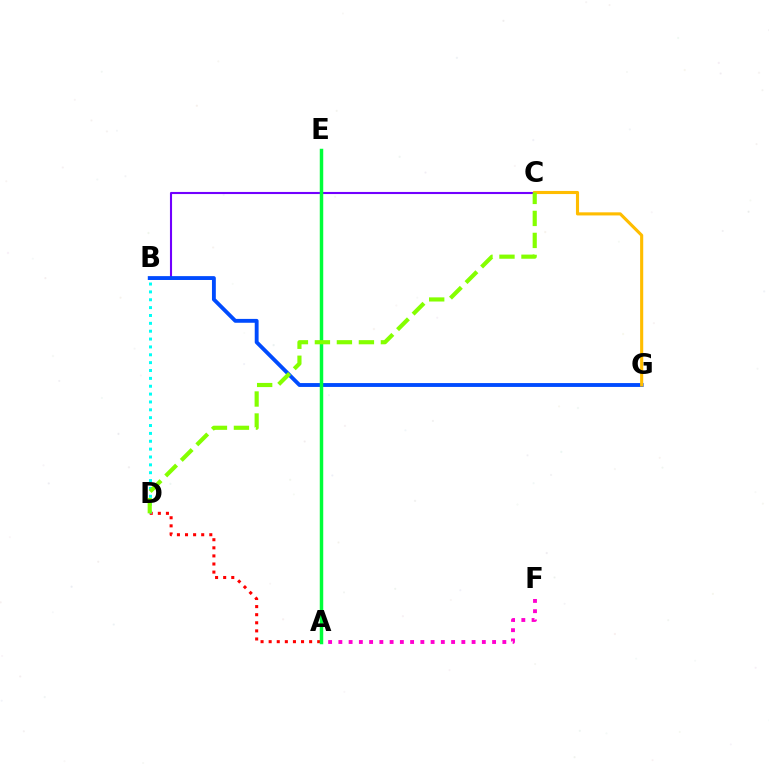{('B', 'C'): [{'color': '#7200ff', 'line_style': 'solid', 'thickness': 1.51}], ('A', 'D'): [{'color': '#ff0000', 'line_style': 'dotted', 'thickness': 2.2}], ('A', 'F'): [{'color': '#ff00cf', 'line_style': 'dotted', 'thickness': 2.78}], ('B', 'G'): [{'color': '#004bff', 'line_style': 'solid', 'thickness': 2.78}], ('C', 'G'): [{'color': '#ffbd00', 'line_style': 'solid', 'thickness': 2.24}], ('A', 'E'): [{'color': '#00ff39', 'line_style': 'solid', 'thickness': 2.5}], ('B', 'D'): [{'color': '#00fff6', 'line_style': 'dotted', 'thickness': 2.14}], ('C', 'D'): [{'color': '#84ff00', 'line_style': 'dashed', 'thickness': 2.99}]}